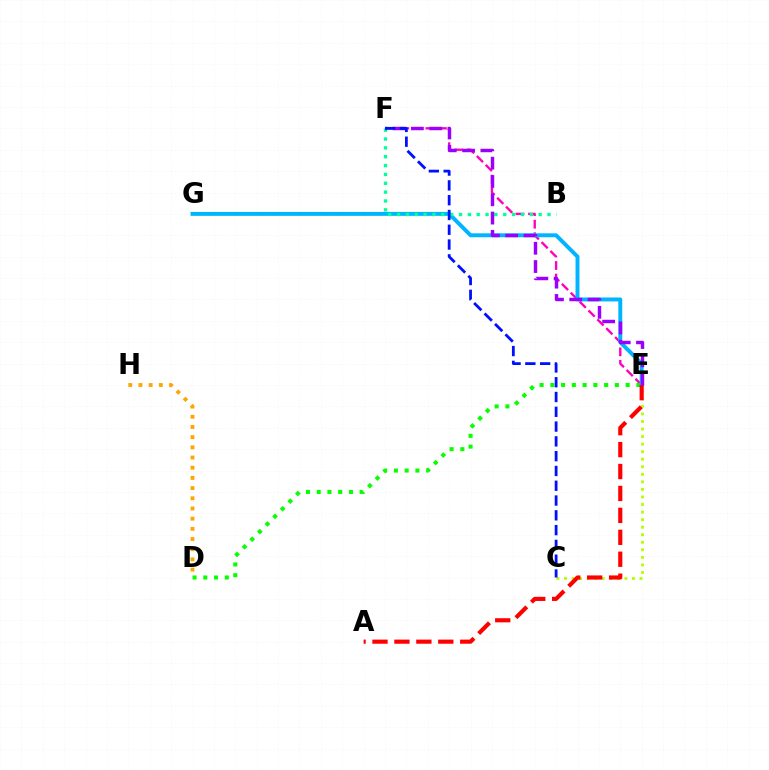{('E', 'F'): [{'color': '#ff00bd', 'line_style': 'dashed', 'thickness': 1.7}, {'color': '#9b00ff', 'line_style': 'dashed', 'thickness': 2.49}], ('D', 'H'): [{'color': '#ffa500', 'line_style': 'dotted', 'thickness': 2.77}], ('D', 'E'): [{'color': '#08ff00', 'line_style': 'dotted', 'thickness': 2.92}], ('C', 'E'): [{'color': '#b3ff00', 'line_style': 'dotted', 'thickness': 2.05}], ('E', 'G'): [{'color': '#00b5ff', 'line_style': 'solid', 'thickness': 2.83}], ('B', 'F'): [{'color': '#00ff9d', 'line_style': 'dotted', 'thickness': 2.4}], ('A', 'E'): [{'color': '#ff0000', 'line_style': 'dashed', 'thickness': 2.98}], ('C', 'F'): [{'color': '#0010ff', 'line_style': 'dashed', 'thickness': 2.01}]}